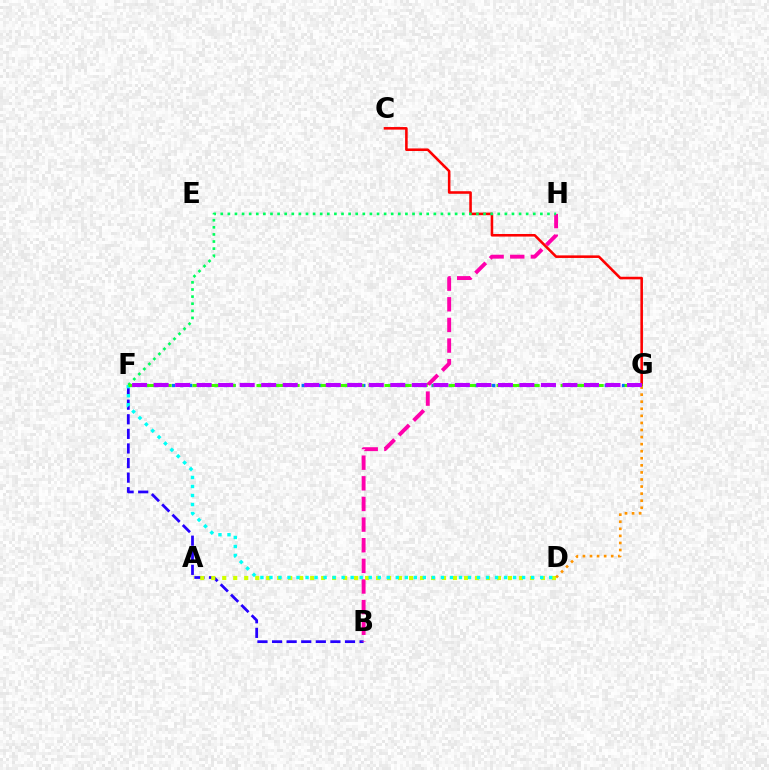{('F', 'G'): [{'color': '#0074ff', 'line_style': 'dotted', 'thickness': 2.35}, {'color': '#3dff00', 'line_style': 'dashed', 'thickness': 2.17}, {'color': '#b900ff', 'line_style': 'dashed', 'thickness': 2.92}], ('B', 'F'): [{'color': '#2500ff', 'line_style': 'dashed', 'thickness': 1.98}], ('B', 'H'): [{'color': '#ff00ac', 'line_style': 'dashed', 'thickness': 2.8}], ('C', 'G'): [{'color': '#ff0000', 'line_style': 'solid', 'thickness': 1.85}], ('F', 'H'): [{'color': '#00ff5c', 'line_style': 'dotted', 'thickness': 1.93}], ('A', 'D'): [{'color': '#d1ff00', 'line_style': 'dotted', 'thickness': 2.99}], ('D', 'F'): [{'color': '#00fff6', 'line_style': 'dotted', 'thickness': 2.45}], ('D', 'G'): [{'color': '#ff9400', 'line_style': 'dotted', 'thickness': 1.92}]}